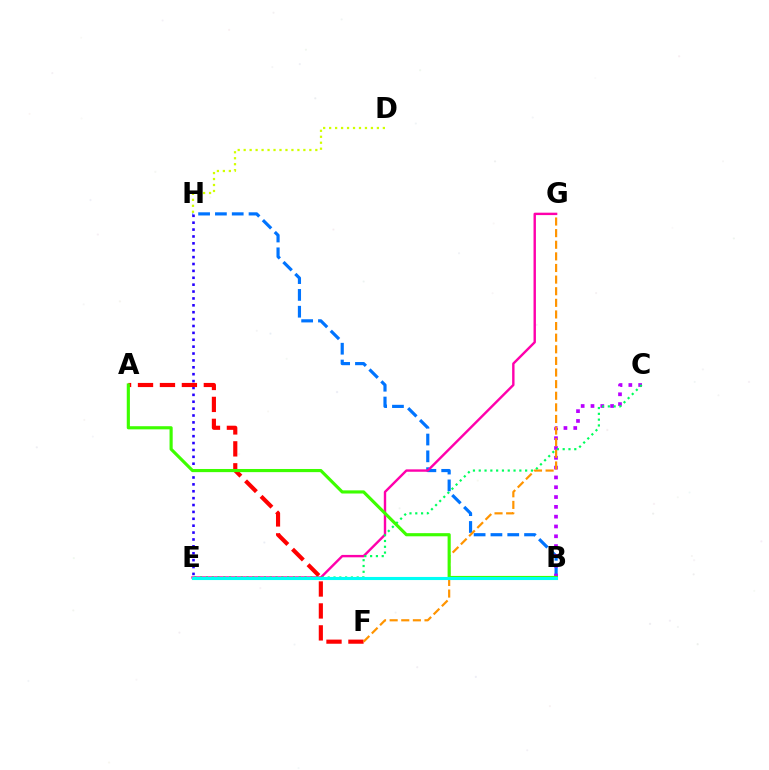{('B', 'H'): [{'color': '#0074ff', 'line_style': 'dashed', 'thickness': 2.28}], ('E', 'H'): [{'color': '#2500ff', 'line_style': 'dotted', 'thickness': 1.87}], ('B', 'C'): [{'color': '#b900ff', 'line_style': 'dotted', 'thickness': 2.67}], ('A', 'F'): [{'color': '#ff0000', 'line_style': 'dashed', 'thickness': 2.98}], ('F', 'G'): [{'color': '#ff9400', 'line_style': 'dashed', 'thickness': 1.58}], ('E', 'G'): [{'color': '#ff00ac', 'line_style': 'solid', 'thickness': 1.73}], ('C', 'E'): [{'color': '#00ff5c', 'line_style': 'dotted', 'thickness': 1.58}], ('A', 'B'): [{'color': '#3dff00', 'line_style': 'solid', 'thickness': 2.26}], ('D', 'H'): [{'color': '#d1ff00', 'line_style': 'dotted', 'thickness': 1.62}], ('B', 'E'): [{'color': '#00fff6', 'line_style': 'solid', 'thickness': 2.24}]}